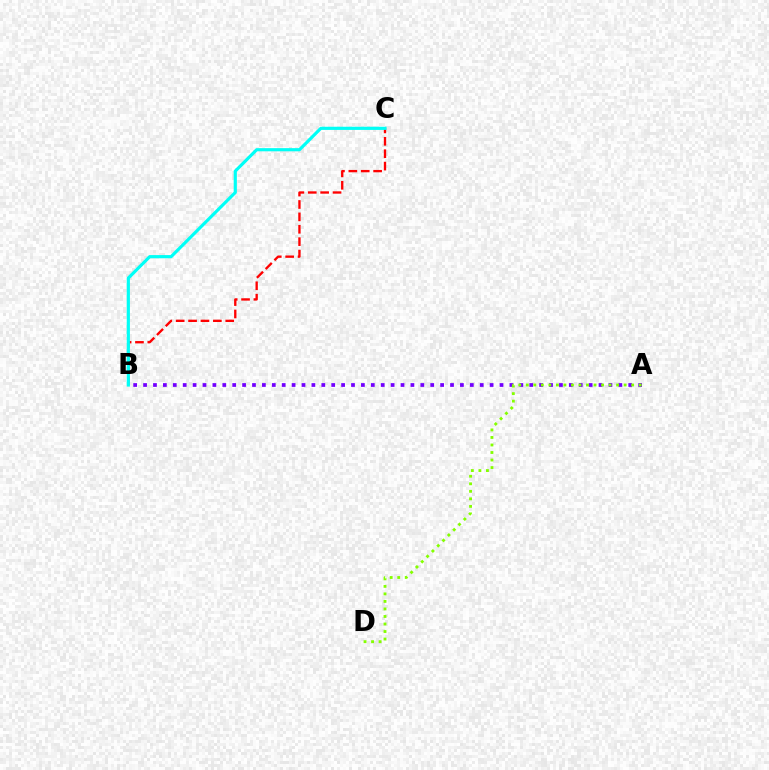{('A', 'B'): [{'color': '#7200ff', 'line_style': 'dotted', 'thickness': 2.69}], ('B', 'C'): [{'color': '#ff0000', 'line_style': 'dashed', 'thickness': 1.68}, {'color': '#00fff6', 'line_style': 'solid', 'thickness': 2.28}], ('A', 'D'): [{'color': '#84ff00', 'line_style': 'dotted', 'thickness': 2.04}]}